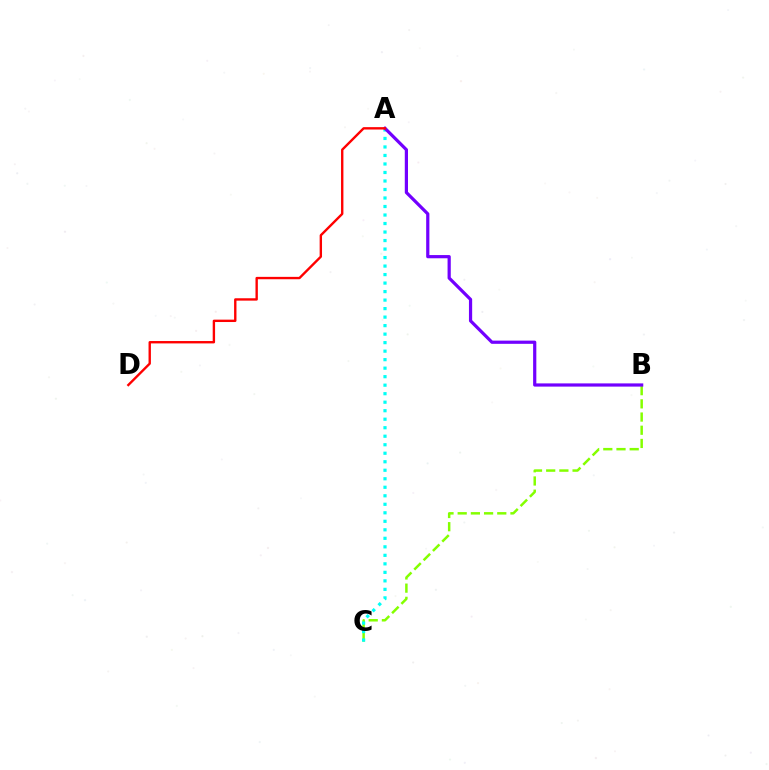{('B', 'C'): [{'color': '#84ff00', 'line_style': 'dashed', 'thickness': 1.79}], ('A', 'C'): [{'color': '#00fff6', 'line_style': 'dotted', 'thickness': 2.31}], ('A', 'B'): [{'color': '#7200ff', 'line_style': 'solid', 'thickness': 2.31}], ('A', 'D'): [{'color': '#ff0000', 'line_style': 'solid', 'thickness': 1.71}]}